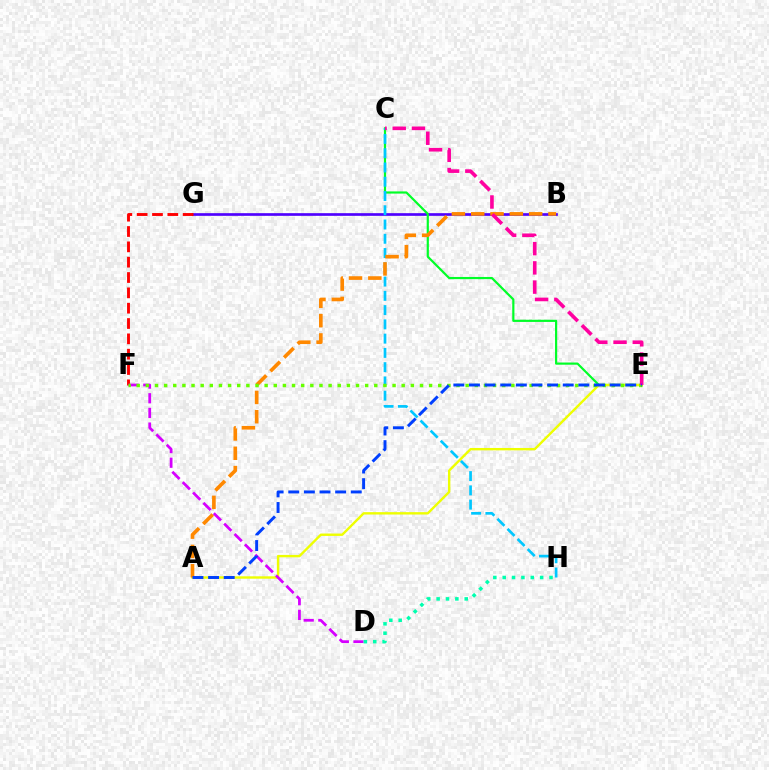{('B', 'G'): [{'color': '#4f00ff', 'line_style': 'solid', 'thickness': 1.92}], ('C', 'E'): [{'color': '#00ff27', 'line_style': 'solid', 'thickness': 1.57}, {'color': '#ff00a0', 'line_style': 'dashed', 'thickness': 2.61}], ('C', 'H'): [{'color': '#00c7ff', 'line_style': 'dashed', 'thickness': 1.94}], ('A', 'E'): [{'color': '#eeff00', 'line_style': 'solid', 'thickness': 1.72}, {'color': '#003fff', 'line_style': 'dashed', 'thickness': 2.12}], ('F', 'G'): [{'color': '#ff0000', 'line_style': 'dashed', 'thickness': 2.08}], ('A', 'B'): [{'color': '#ff8800', 'line_style': 'dashed', 'thickness': 2.62}], ('D', 'F'): [{'color': '#d600ff', 'line_style': 'dashed', 'thickness': 1.99}], ('E', 'F'): [{'color': '#66ff00', 'line_style': 'dotted', 'thickness': 2.48}], ('D', 'H'): [{'color': '#00ffaf', 'line_style': 'dotted', 'thickness': 2.54}]}